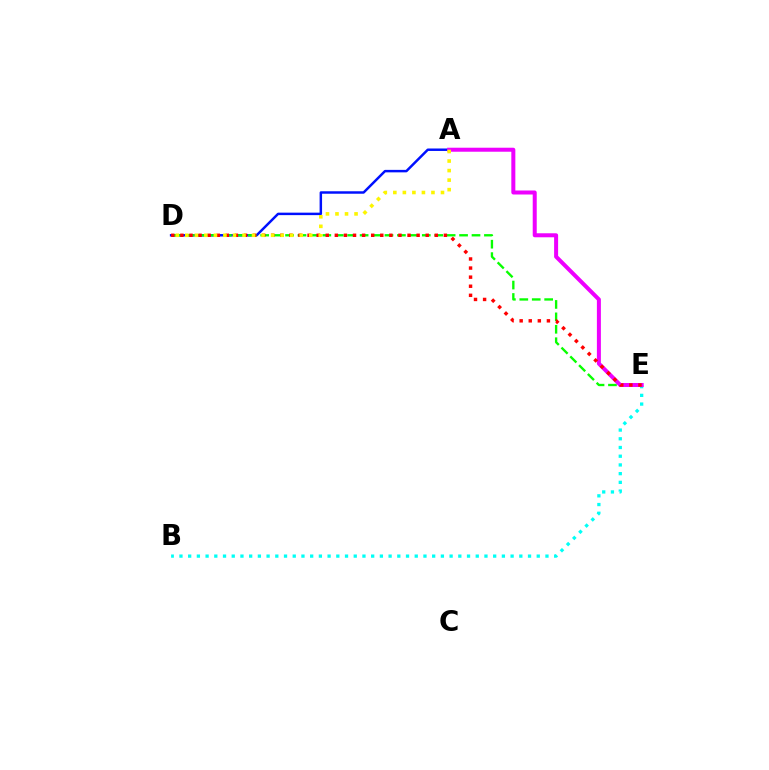{('B', 'E'): [{'color': '#00fff6', 'line_style': 'dotted', 'thickness': 2.37}], ('A', 'D'): [{'color': '#0010ff', 'line_style': 'solid', 'thickness': 1.78}, {'color': '#fcf500', 'line_style': 'dotted', 'thickness': 2.59}], ('D', 'E'): [{'color': '#08ff00', 'line_style': 'dashed', 'thickness': 1.69}, {'color': '#ff0000', 'line_style': 'dotted', 'thickness': 2.47}], ('A', 'E'): [{'color': '#ee00ff', 'line_style': 'solid', 'thickness': 2.89}]}